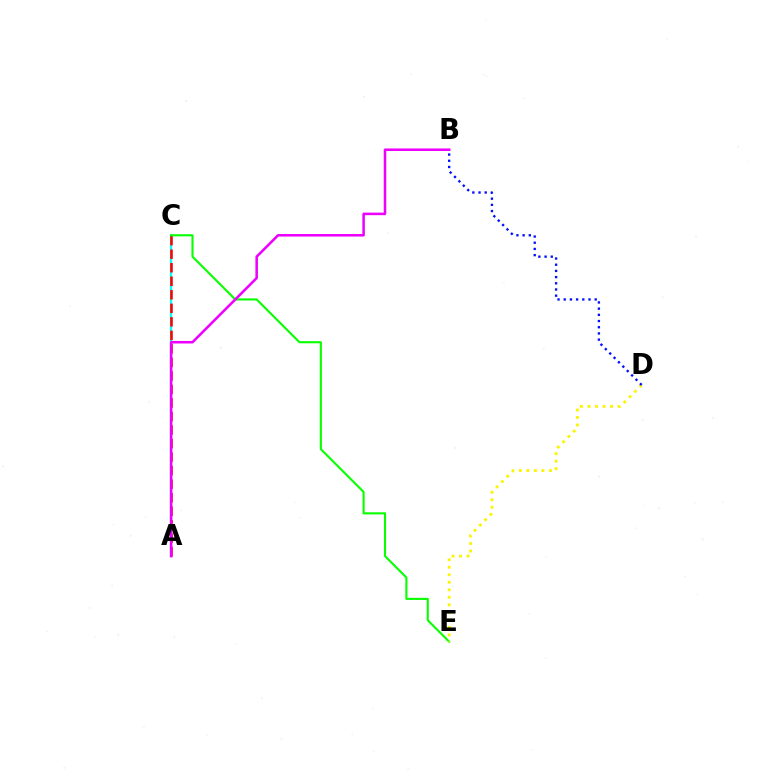{('A', 'C'): [{'color': '#00fff6', 'line_style': 'solid', 'thickness': 1.59}, {'color': '#ff0000', 'line_style': 'dashed', 'thickness': 1.84}], ('C', 'E'): [{'color': '#08ff00', 'line_style': 'solid', 'thickness': 1.51}], ('D', 'E'): [{'color': '#fcf500', 'line_style': 'dotted', 'thickness': 2.04}], ('B', 'D'): [{'color': '#0010ff', 'line_style': 'dotted', 'thickness': 1.68}], ('A', 'B'): [{'color': '#ee00ff', 'line_style': 'solid', 'thickness': 1.83}]}